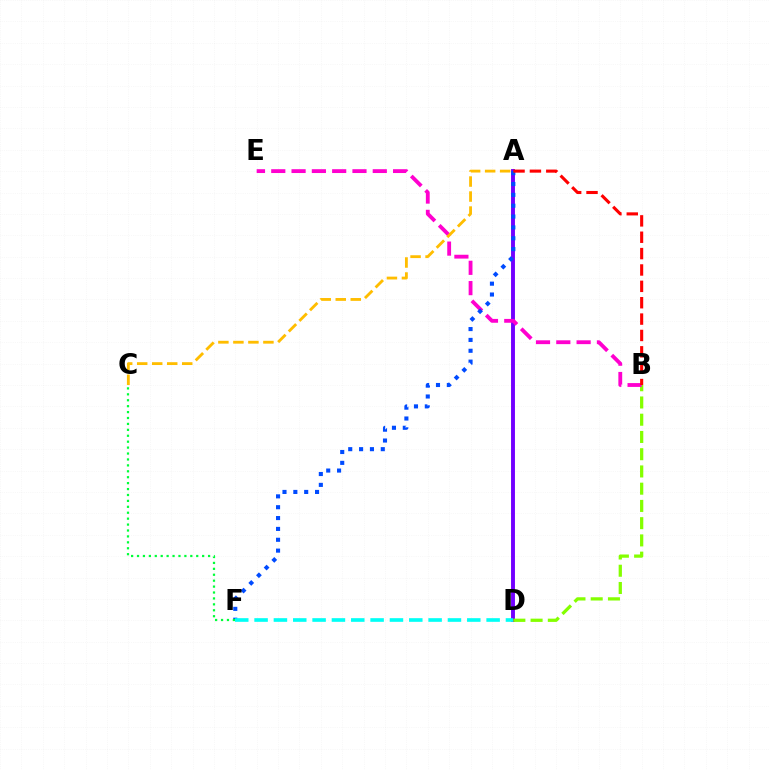{('A', 'D'): [{'color': '#7200ff', 'line_style': 'solid', 'thickness': 2.81}], ('B', 'D'): [{'color': '#84ff00', 'line_style': 'dashed', 'thickness': 2.34}], ('B', 'E'): [{'color': '#ff00cf', 'line_style': 'dashed', 'thickness': 2.76}], ('A', 'F'): [{'color': '#004bff', 'line_style': 'dotted', 'thickness': 2.95}], ('A', 'B'): [{'color': '#ff0000', 'line_style': 'dashed', 'thickness': 2.22}], ('D', 'F'): [{'color': '#00fff6', 'line_style': 'dashed', 'thickness': 2.63}], ('C', 'F'): [{'color': '#00ff39', 'line_style': 'dotted', 'thickness': 1.61}], ('A', 'C'): [{'color': '#ffbd00', 'line_style': 'dashed', 'thickness': 2.04}]}